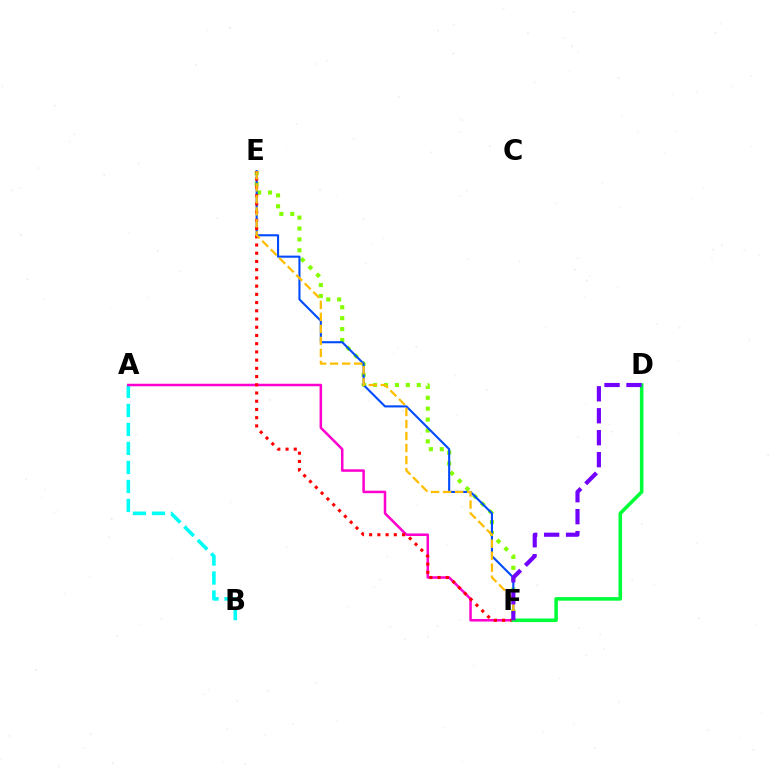{('A', 'B'): [{'color': '#00fff6', 'line_style': 'dashed', 'thickness': 2.58}], ('E', 'F'): [{'color': '#84ff00', 'line_style': 'dotted', 'thickness': 2.96}, {'color': '#004bff', 'line_style': 'solid', 'thickness': 1.51}, {'color': '#ff0000', 'line_style': 'dotted', 'thickness': 2.23}, {'color': '#ffbd00', 'line_style': 'dashed', 'thickness': 1.63}], ('A', 'F'): [{'color': '#ff00cf', 'line_style': 'solid', 'thickness': 1.82}], ('D', 'F'): [{'color': '#00ff39', 'line_style': 'solid', 'thickness': 2.57}, {'color': '#7200ff', 'line_style': 'dashed', 'thickness': 2.98}]}